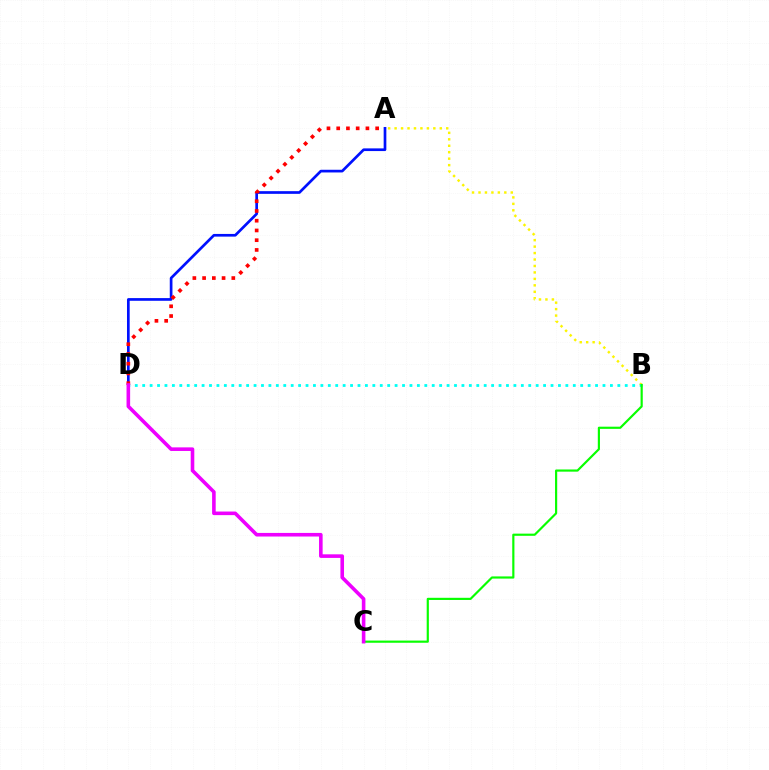{('A', 'D'): [{'color': '#0010ff', 'line_style': 'solid', 'thickness': 1.94}, {'color': '#ff0000', 'line_style': 'dotted', 'thickness': 2.65}], ('A', 'B'): [{'color': '#fcf500', 'line_style': 'dotted', 'thickness': 1.75}], ('B', 'D'): [{'color': '#00fff6', 'line_style': 'dotted', 'thickness': 2.02}], ('B', 'C'): [{'color': '#08ff00', 'line_style': 'solid', 'thickness': 1.57}], ('C', 'D'): [{'color': '#ee00ff', 'line_style': 'solid', 'thickness': 2.59}]}